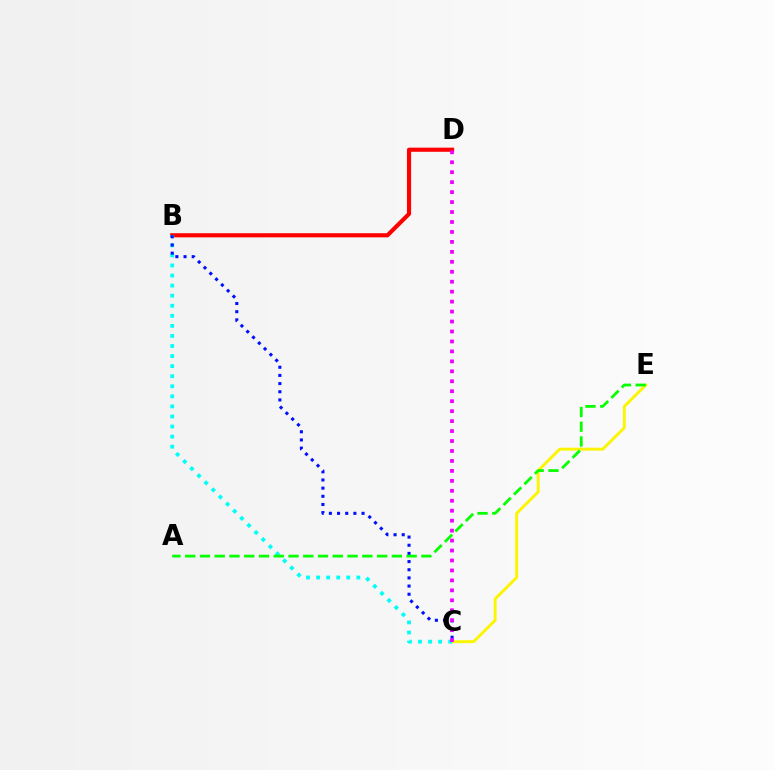{('C', 'E'): [{'color': '#fcf500', 'line_style': 'solid', 'thickness': 2.09}], ('B', 'D'): [{'color': '#ff0000', 'line_style': 'solid', 'thickness': 2.97}], ('B', 'C'): [{'color': '#00fff6', 'line_style': 'dotted', 'thickness': 2.73}, {'color': '#0010ff', 'line_style': 'dotted', 'thickness': 2.22}], ('A', 'E'): [{'color': '#08ff00', 'line_style': 'dashed', 'thickness': 2.01}], ('C', 'D'): [{'color': '#ee00ff', 'line_style': 'dotted', 'thickness': 2.7}]}